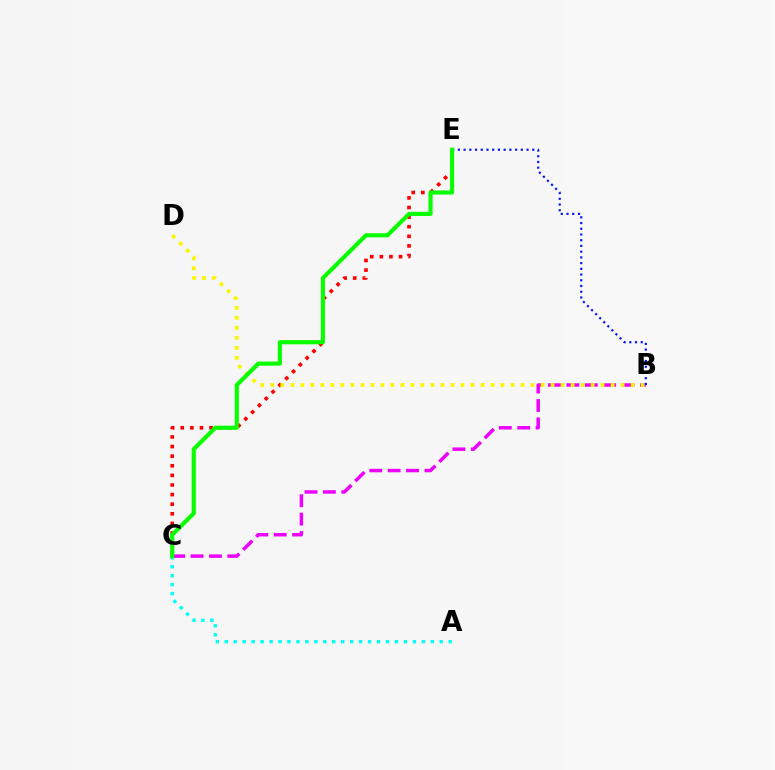{('B', 'C'): [{'color': '#ee00ff', 'line_style': 'dashed', 'thickness': 2.5}], ('C', 'E'): [{'color': '#ff0000', 'line_style': 'dotted', 'thickness': 2.61}, {'color': '#08ff00', 'line_style': 'solid', 'thickness': 2.98}], ('A', 'C'): [{'color': '#00fff6', 'line_style': 'dotted', 'thickness': 2.43}], ('B', 'D'): [{'color': '#fcf500', 'line_style': 'dotted', 'thickness': 2.72}], ('B', 'E'): [{'color': '#0010ff', 'line_style': 'dotted', 'thickness': 1.55}]}